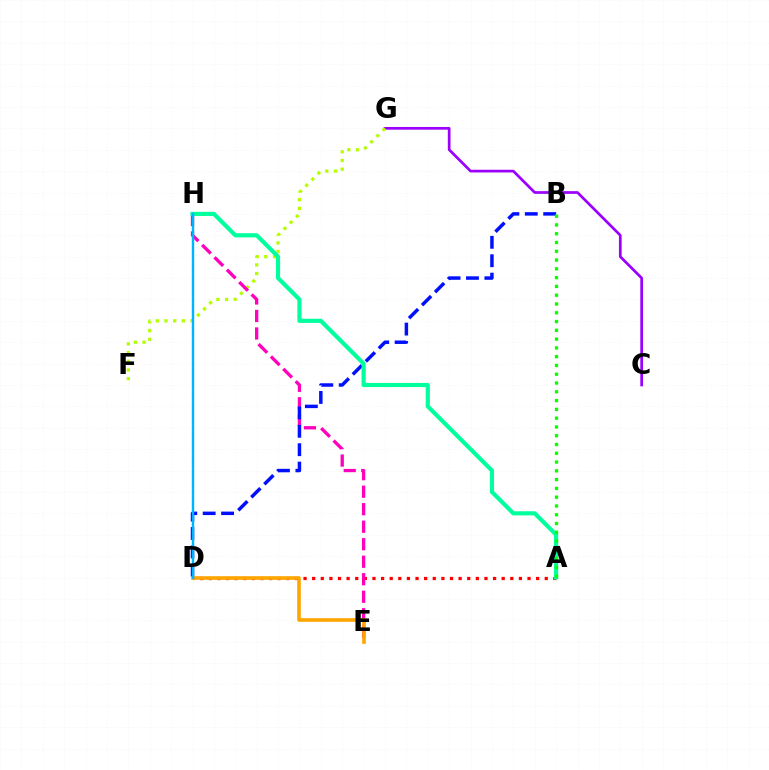{('A', 'D'): [{'color': '#ff0000', 'line_style': 'dotted', 'thickness': 2.34}], ('C', 'G'): [{'color': '#9b00ff', 'line_style': 'solid', 'thickness': 1.95}], ('F', 'G'): [{'color': '#b3ff00', 'line_style': 'dotted', 'thickness': 2.36}], ('E', 'H'): [{'color': '#ff00bd', 'line_style': 'dashed', 'thickness': 2.38}], ('B', 'D'): [{'color': '#0010ff', 'line_style': 'dashed', 'thickness': 2.5}], ('A', 'H'): [{'color': '#00ff9d', 'line_style': 'solid', 'thickness': 2.98}], ('A', 'B'): [{'color': '#08ff00', 'line_style': 'dotted', 'thickness': 2.39}], ('D', 'E'): [{'color': '#ffa500', 'line_style': 'solid', 'thickness': 2.62}], ('D', 'H'): [{'color': '#00b5ff', 'line_style': 'solid', 'thickness': 1.74}]}